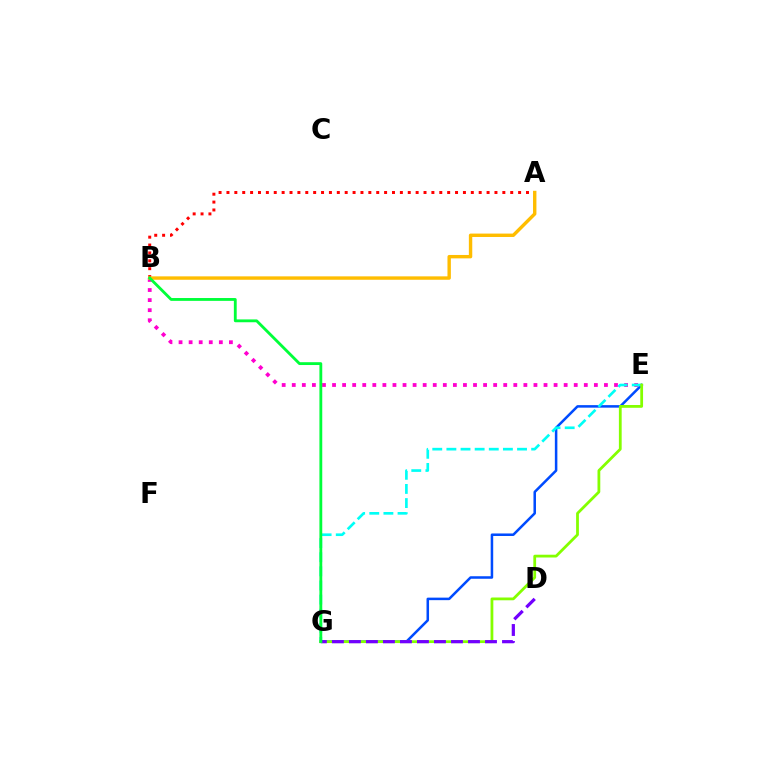{('E', 'G'): [{'color': '#004bff', 'line_style': 'solid', 'thickness': 1.82}, {'color': '#00fff6', 'line_style': 'dashed', 'thickness': 1.92}, {'color': '#84ff00', 'line_style': 'solid', 'thickness': 2.0}], ('B', 'E'): [{'color': '#ff00cf', 'line_style': 'dotted', 'thickness': 2.74}], ('A', 'B'): [{'color': '#ff0000', 'line_style': 'dotted', 'thickness': 2.14}, {'color': '#ffbd00', 'line_style': 'solid', 'thickness': 2.45}], ('D', 'G'): [{'color': '#7200ff', 'line_style': 'dashed', 'thickness': 2.31}], ('B', 'G'): [{'color': '#00ff39', 'line_style': 'solid', 'thickness': 2.04}]}